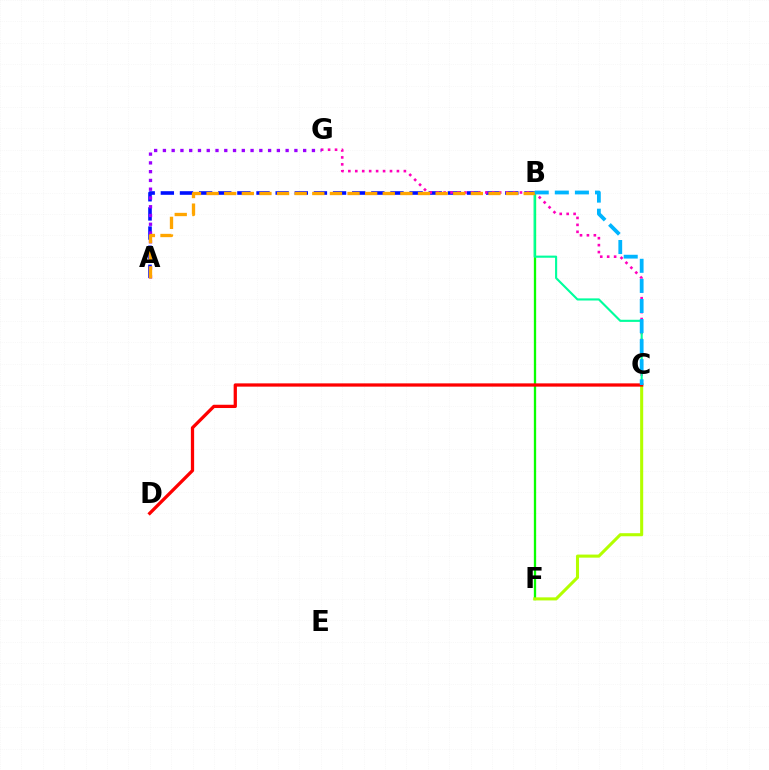{('A', 'B'): [{'color': '#0010ff', 'line_style': 'dashed', 'thickness': 2.6}, {'color': '#ffa500', 'line_style': 'dashed', 'thickness': 2.39}], ('C', 'G'): [{'color': '#ff00bd', 'line_style': 'dotted', 'thickness': 1.89}], ('B', 'F'): [{'color': '#08ff00', 'line_style': 'solid', 'thickness': 1.67}], ('C', 'F'): [{'color': '#b3ff00', 'line_style': 'solid', 'thickness': 2.21}], ('B', 'C'): [{'color': '#00ff9d', 'line_style': 'solid', 'thickness': 1.53}, {'color': '#00b5ff', 'line_style': 'dashed', 'thickness': 2.73}], ('A', 'G'): [{'color': '#9b00ff', 'line_style': 'dotted', 'thickness': 2.38}], ('C', 'D'): [{'color': '#ff0000', 'line_style': 'solid', 'thickness': 2.35}]}